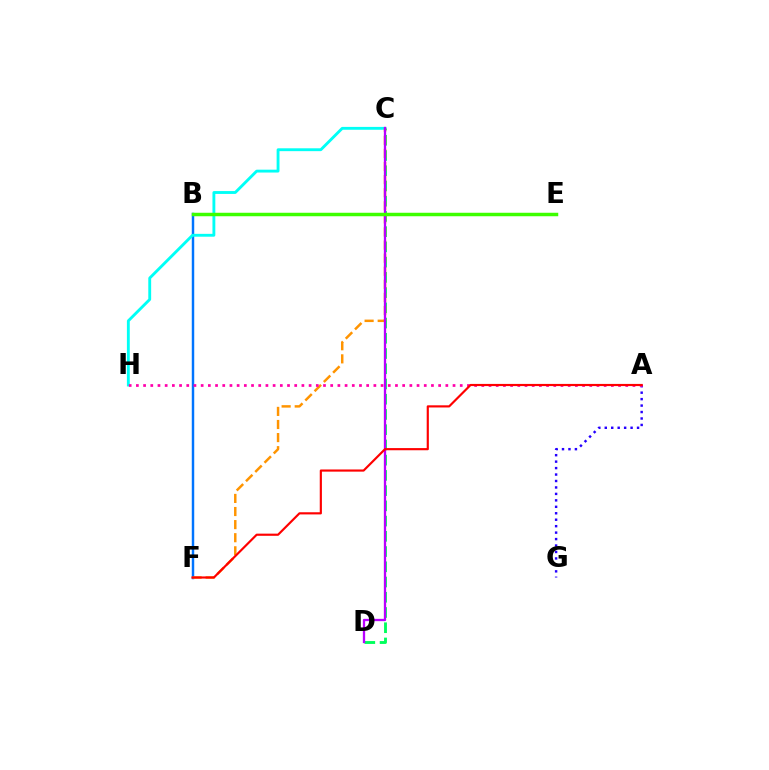{('B', 'E'): [{'color': '#d1ff00', 'line_style': 'dashed', 'thickness': 1.94}, {'color': '#3dff00', 'line_style': 'solid', 'thickness': 2.5}], ('C', 'D'): [{'color': '#00ff5c', 'line_style': 'dashed', 'thickness': 2.07}, {'color': '#b900ff', 'line_style': 'solid', 'thickness': 1.66}], ('B', 'F'): [{'color': '#0074ff', 'line_style': 'solid', 'thickness': 1.77}], ('A', 'G'): [{'color': '#2500ff', 'line_style': 'dotted', 'thickness': 1.75}], ('C', 'H'): [{'color': '#00fff6', 'line_style': 'solid', 'thickness': 2.06}], ('C', 'F'): [{'color': '#ff9400', 'line_style': 'dashed', 'thickness': 1.78}], ('A', 'H'): [{'color': '#ff00ac', 'line_style': 'dotted', 'thickness': 1.96}], ('A', 'F'): [{'color': '#ff0000', 'line_style': 'solid', 'thickness': 1.56}]}